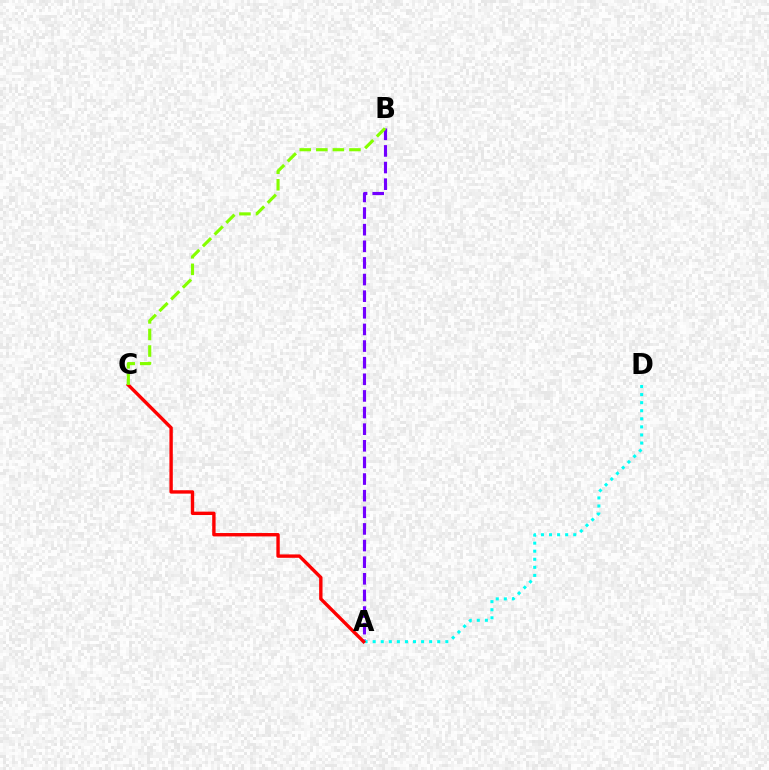{('A', 'B'): [{'color': '#7200ff', 'line_style': 'dashed', 'thickness': 2.26}], ('A', 'D'): [{'color': '#00fff6', 'line_style': 'dotted', 'thickness': 2.19}], ('A', 'C'): [{'color': '#ff0000', 'line_style': 'solid', 'thickness': 2.44}], ('B', 'C'): [{'color': '#84ff00', 'line_style': 'dashed', 'thickness': 2.25}]}